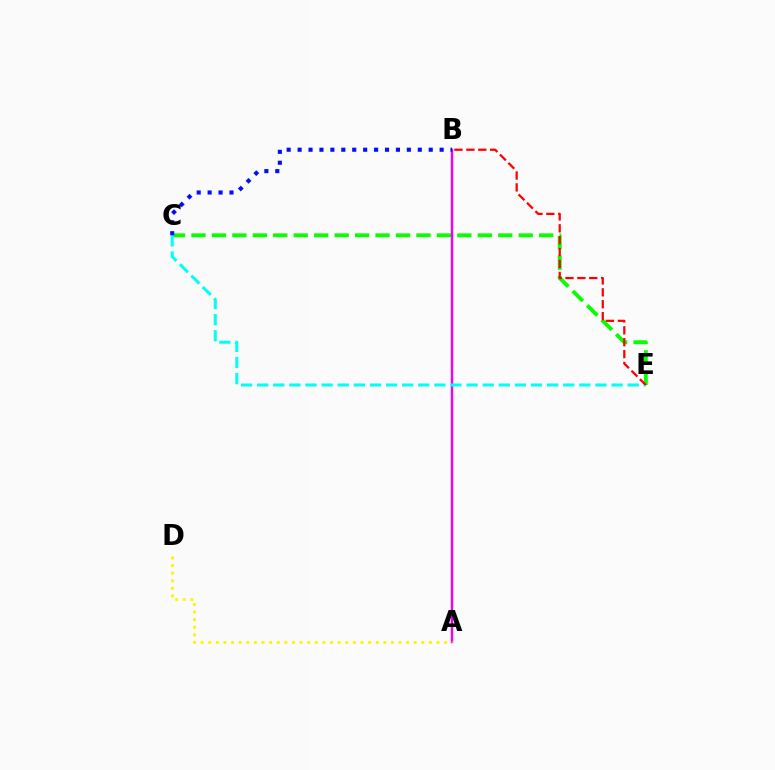{('C', 'E'): [{'color': '#08ff00', 'line_style': 'dashed', 'thickness': 2.78}, {'color': '#00fff6', 'line_style': 'dashed', 'thickness': 2.19}], ('A', 'B'): [{'color': '#ee00ff', 'line_style': 'solid', 'thickness': 1.74}], ('B', 'C'): [{'color': '#0010ff', 'line_style': 'dotted', 'thickness': 2.97}], ('B', 'E'): [{'color': '#ff0000', 'line_style': 'dashed', 'thickness': 1.62}], ('A', 'D'): [{'color': '#fcf500', 'line_style': 'dotted', 'thickness': 2.07}]}